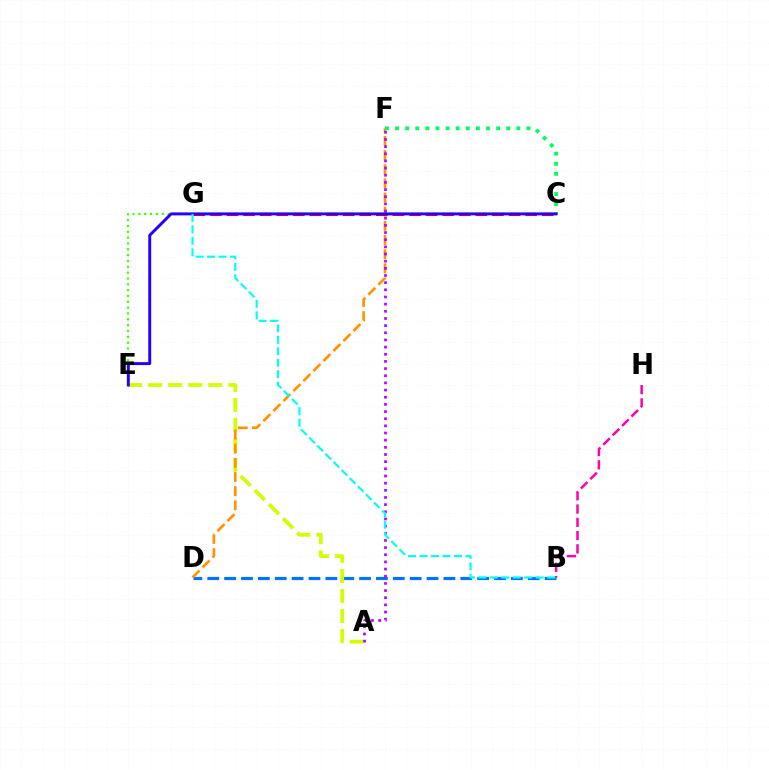{('B', 'H'): [{'color': '#ff00ac', 'line_style': 'dashed', 'thickness': 1.8}], ('B', 'D'): [{'color': '#0074ff', 'line_style': 'dashed', 'thickness': 2.29}], ('E', 'G'): [{'color': '#3dff00', 'line_style': 'dotted', 'thickness': 1.59}], ('A', 'E'): [{'color': '#d1ff00', 'line_style': 'dashed', 'thickness': 2.72}], ('D', 'F'): [{'color': '#ff9400', 'line_style': 'dashed', 'thickness': 1.92}], ('A', 'F'): [{'color': '#b900ff', 'line_style': 'dotted', 'thickness': 1.95}], ('C', 'F'): [{'color': '#00ff5c', 'line_style': 'dotted', 'thickness': 2.75}], ('C', 'G'): [{'color': '#ff0000', 'line_style': 'dashed', 'thickness': 2.25}], ('C', 'E'): [{'color': '#2500ff', 'line_style': 'solid', 'thickness': 2.12}], ('B', 'G'): [{'color': '#00fff6', 'line_style': 'dashed', 'thickness': 1.56}]}